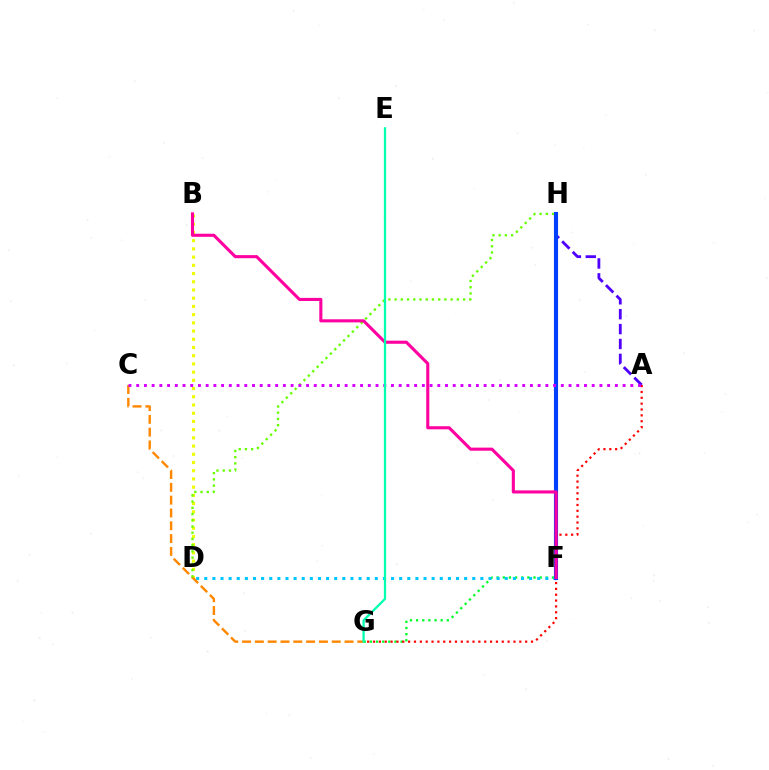{('F', 'G'): [{'color': '#00ff27', 'line_style': 'dotted', 'thickness': 1.67}], ('B', 'D'): [{'color': '#eeff00', 'line_style': 'dotted', 'thickness': 2.23}], ('D', 'F'): [{'color': '#00c7ff', 'line_style': 'dotted', 'thickness': 2.21}], ('C', 'G'): [{'color': '#ff8800', 'line_style': 'dashed', 'thickness': 1.74}], ('D', 'H'): [{'color': '#66ff00', 'line_style': 'dotted', 'thickness': 1.69}], ('A', 'G'): [{'color': '#ff0000', 'line_style': 'dotted', 'thickness': 1.59}], ('A', 'H'): [{'color': '#4f00ff', 'line_style': 'dashed', 'thickness': 2.02}], ('F', 'H'): [{'color': '#003fff', 'line_style': 'solid', 'thickness': 2.95}], ('B', 'F'): [{'color': '#ff00a0', 'line_style': 'solid', 'thickness': 2.23}], ('A', 'C'): [{'color': '#d600ff', 'line_style': 'dotted', 'thickness': 2.1}], ('E', 'G'): [{'color': '#00ffaf', 'line_style': 'solid', 'thickness': 1.63}]}